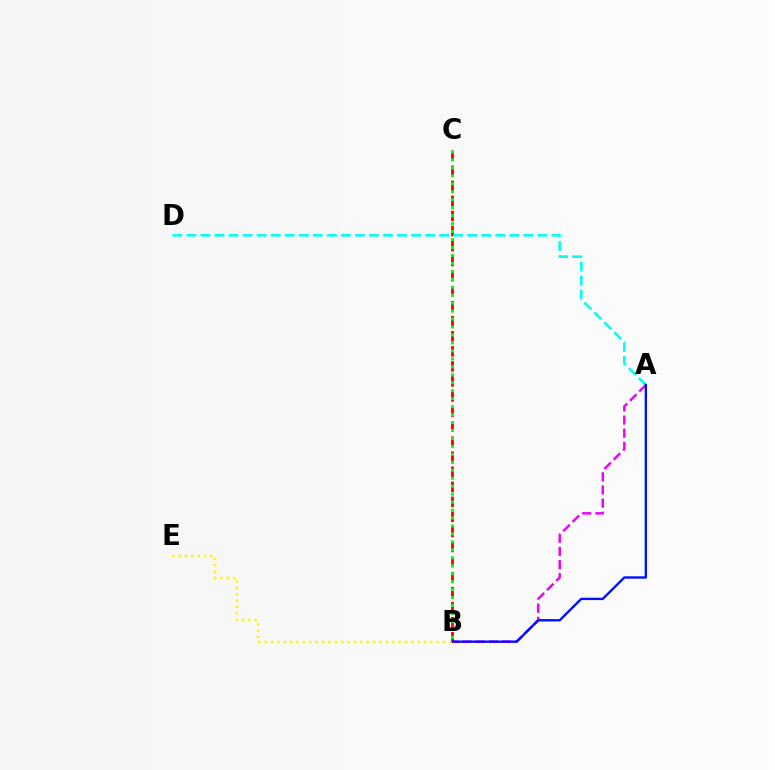{('A', 'B'): [{'color': '#ee00ff', 'line_style': 'dashed', 'thickness': 1.79}, {'color': '#0010ff', 'line_style': 'solid', 'thickness': 1.7}], ('B', 'C'): [{'color': '#ff0000', 'line_style': 'dashed', 'thickness': 2.04}, {'color': '#08ff00', 'line_style': 'dotted', 'thickness': 2.16}], ('A', 'D'): [{'color': '#00fff6', 'line_style': 'dashed', 'thickness': 1.91}], ('B', 'E'): [{'color': '#fcf500', 'line_style': 'dotted', 'thickness': 1.73}]}